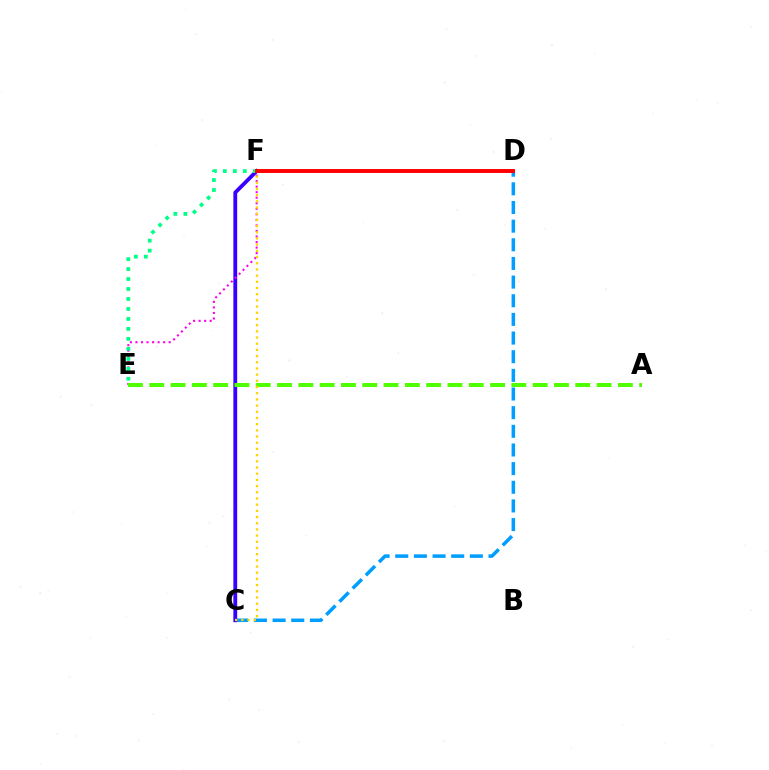{('C', 'D'): [{'color': '#009eff', 'line_style': 'dashed', 'thickness': 2.53}], ('C', 'F'): [{'color': '#3700ff', 'line_style': 'solid', 'thickness': 2.75}, {'color': '#ffd500', 'line_style': 'dotted', 'thickness': 1.68}], ('E', 'F'): [{'color': '#ff00ed', 'line_style': 'dotted', 'thickness': 1.51}, {'color': '#00ff86', 'line_style': 'dotted', 'thickness': 2.71}], ('A', 'E'): [{'color': '#4fff00', 'line_style': 'dashed', 'thickness': 2.89}], ('D', 'F'): [{'color': '#ff0000', 'line_style': 'solid', 'thickness': 2.83}]}